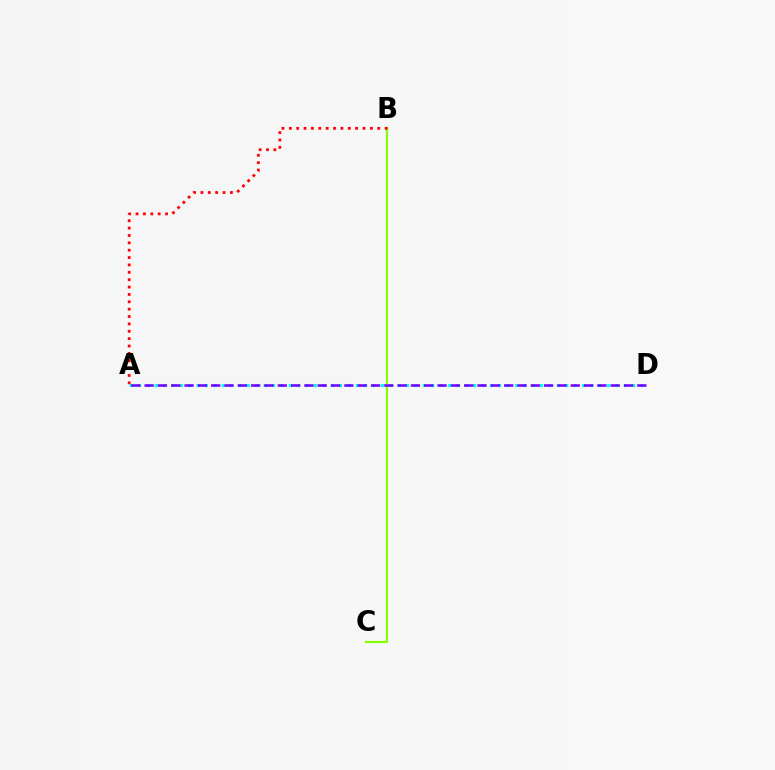{('B', 'C'): [{'color': '#84ff00', 'line_style': 'solid', 'thickness': 1.54}], ('A', 'B'): [{'color': '#ff0000', 'line_style': 'dotted', 'thickness': 2.0}], ('A', 'D'): [{'color': '#00fff6', 'line_style': 'dotted', 'thickness': 2.28}, {'color': '#7200ff', 'line_style': 'dashed', 'thickness': 1.81}]}